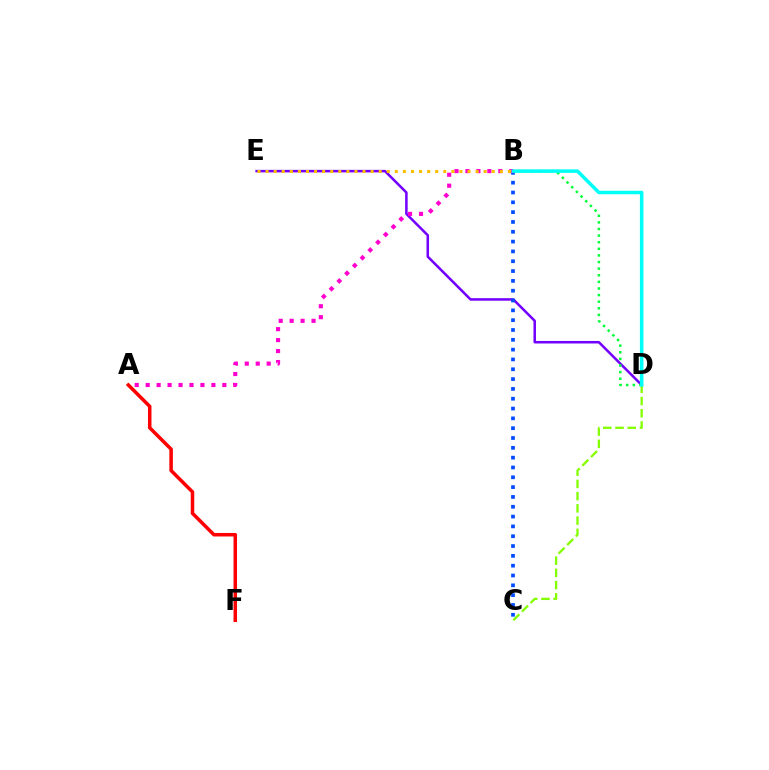{('D', 'E'): [{'color': '#7200ff', 'line_style': 'solid', 'thickness': 1.82}], ('A', 'F'): [{'color': '#ff0000', 'line_style': 'solid', 'thickness': 2.53}], ('B', 'D'): [{'color': '#00ff39', 'line_style': 'dotted', 'thickness': 1.8}, {'color': '#00fff6', 'line_style': 'solid', 'thickness': 2.54}], ('B', 'C'): [{'color': '#004bff', 'line_style': 'dotted', 'thickness': 2.67}], ('A', 'B'): [{'color': '#ff00cf', 'line_style': 'dotted', 'thickness': 2.98}], ('C', 'D'): [{'color': '#84ff00', 'line_style': 'dashed', 'thickness': 1.66}], ('B', 'E'): [{'color': '#ffbd00', 'line_style': 'dotted', 'thickness': 2.19}]}